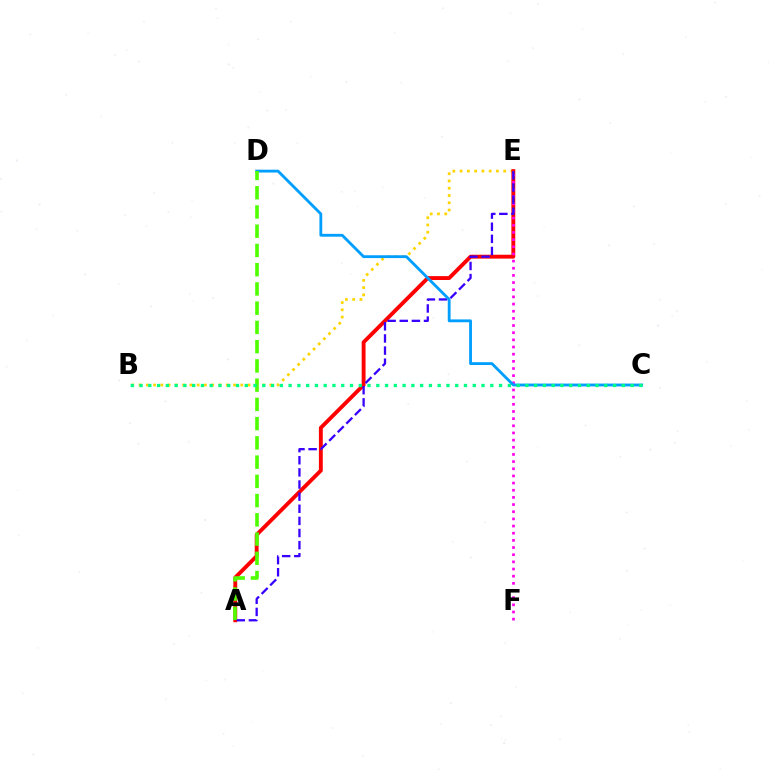{('B', 'E'): [{'color': '#ffd500', 'line_style': 'dotted', 'thickness': 1.97}], ('A', 'E'): [{'color': '#ff0000', 'line_style': 'solid', 'thickness': 2.79}, {'color': '#3700ff', 'line_style': 'dashed', 'thickness': 1.65}], ('E', 'F'): [{'color': '#ff00ed', 'line_style': 'dotted', 'thickness': 1.95}], ('C', 'D'): [{'color': '#009eff', 'line_style': 'solid', 'thickness': 2.04}], ('A', 'D'): [{'color': '#4fff00', 'line_style': 'dashed', 'thickness': 2.61}], ('B', 'C'): [{'color': '#00ff86', 'line_style': 'dotted', 'thickness': 2.38}]}